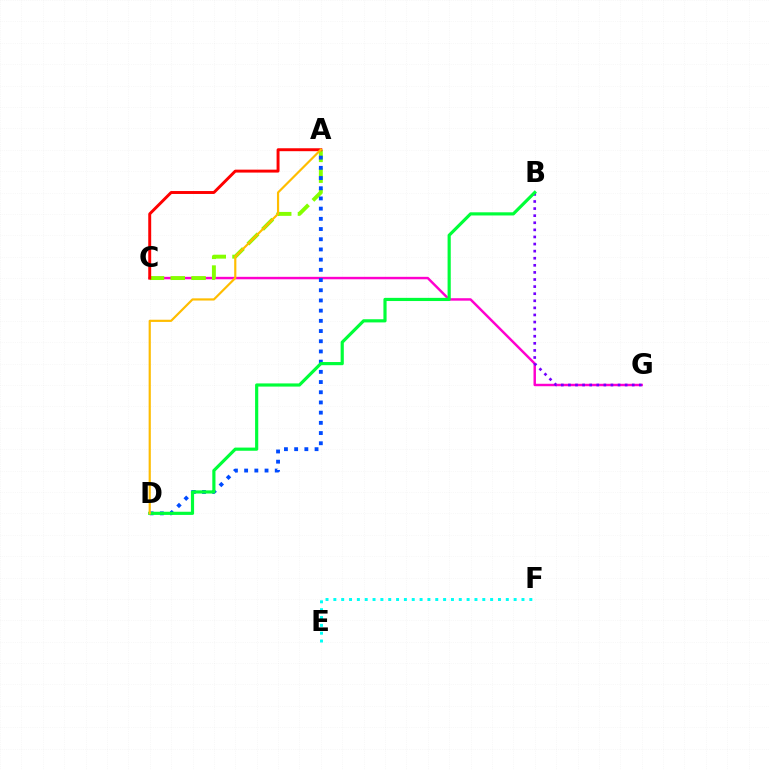{('C', 'G'): [{'color': '#ff00cf', 'line_style': 'solid', 'thickness': 1.77}], ('B', 'G'): [{'color': '#7200ff', 'line_style': 'dotted', 'thickness': 1.93}], ('A', 'C'): [{'color': '#84ff00', 'line_style': 'dashed', 'thickness': 2.82}, {'color': '#ff0000', 'line_style': 'solid', 'thickness': 2.11}], ('A', 'D'): [{'color': '#004bff', 'line_style': 'dotted', 'thickness': 2.77}, {'color': '#ffbd00', 'line_style': 'solid', 'thickness': 1.57}], ('E', 'F'): [{'color': '#00fff6', 'line_style': 'dotted', 'thickness': 2.13}], ('B', 'D'): [{'color': '#00ff39', 'line_style': 'solid', 'thickness': 2.28}]}